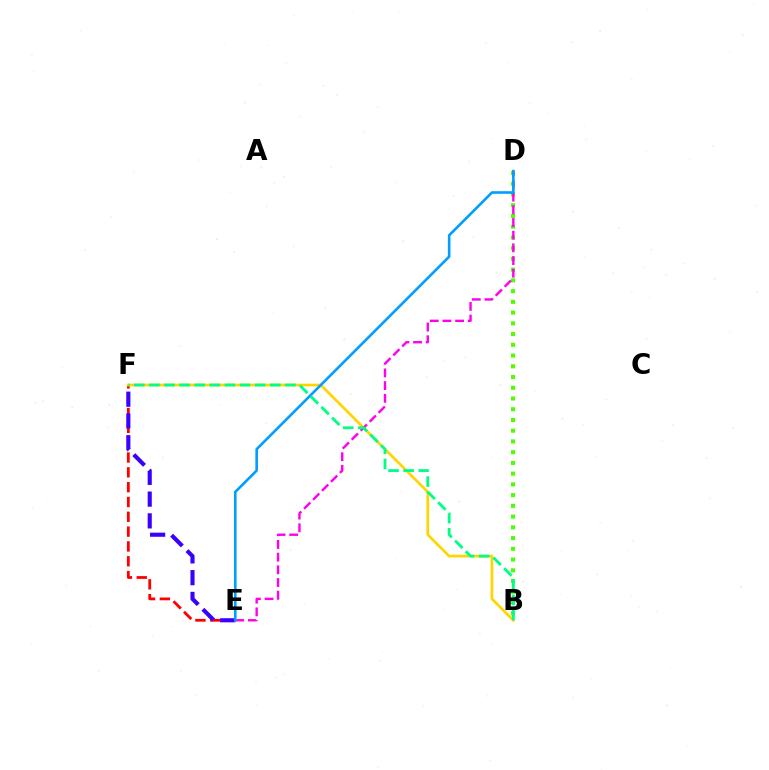{('E', 'F'): [{'color': '#ff0000', 'line_style': 'dashed', 'thickness': 2.01}, {'color': '#3700ff', 'line_style': 'dashed', 'thickness': 2.96}], ('B', 'D'): [{'color': '#4fff00', 'line_style': 'dotted', 'thickness': 2.92}], ('B', 'F'): [{'color': '#ffd500', 'line_style': 'solid', 'thickness': 1.95}, {'color': '#00ff86', 'line_style': 'dashed', 'thickness': 2.05}], ('D', 'E'): [{'color': '#ff00ed', 'line_style': 'dashed', 'thickness': 1.72}, {'color': '#009eff', 'line_style': 'solid', 'thickness': 1.88}]}